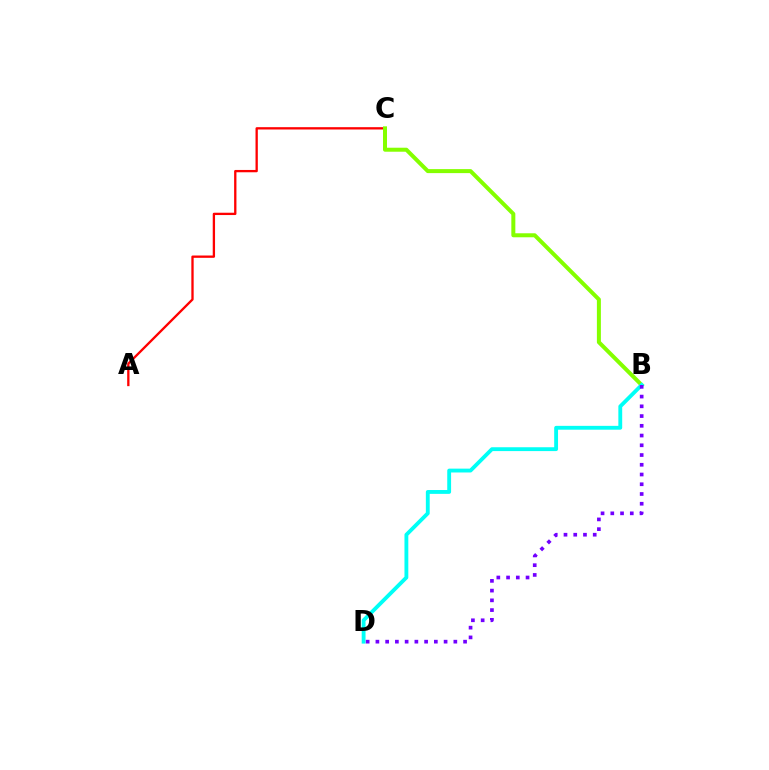{('A', 'C'): [{'color': '#ff0000', 'line_style': 'solid', 'thickness': 1.67}], ('B', 'C'): [{'color': '#84ff00', 'line_style': 'solid', 'thickness': 2.88}], ('B', 'D'): [{'color': '#00fff6', 'line_style': 'solid', 'thickness': 2.77}, {'color': '#7200ff', 'line_style': 'dotted', 'thickness': 2.65}]}